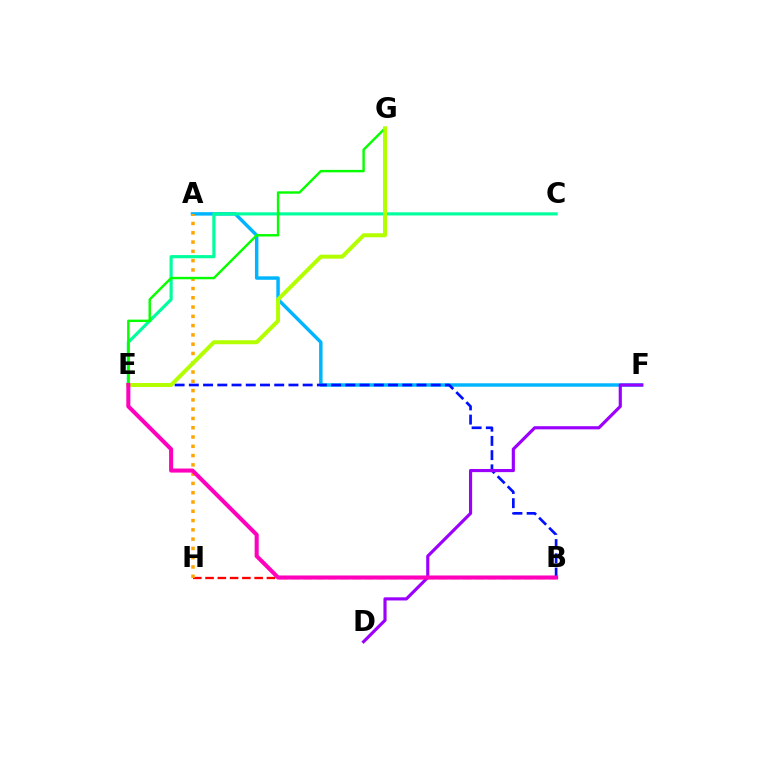{('A', 'F'): [{'color': '#00b5ff', 'line_style': 'solid', 'thickness': 2.49}], ('C', 'E'): [{'color': '#00ff9d', 'line_style': 'solid', 'thickness': 2.27}], ('B', 'E'): [{'color': '#0010ff', 'line_style': 'dashed', 'thickness': 1.93}, {'color': '#ff00bd', 'line_style': 'solid', 'thickness': 2.92}], ('D', 'F'): [{'color': '#9b00ff', 'line_style': 'solid', 'thickness': 2.27}], ('B', 'H'): [{'color': '#ff0000', 'line_style': 'dashed', 'thickness': 1.67}], ('A', 'H'): [{'color': '#ffa500', 'line_style': 'dotted', 'thickness': 2.52}], ('E', 'G'): [{'color': '#08ff00', 'line_style': 'solid', 'thickness': 1.76}, {'color': '#b3ff00', 'line_style': 'solid', 'thickness': 2.88}]}